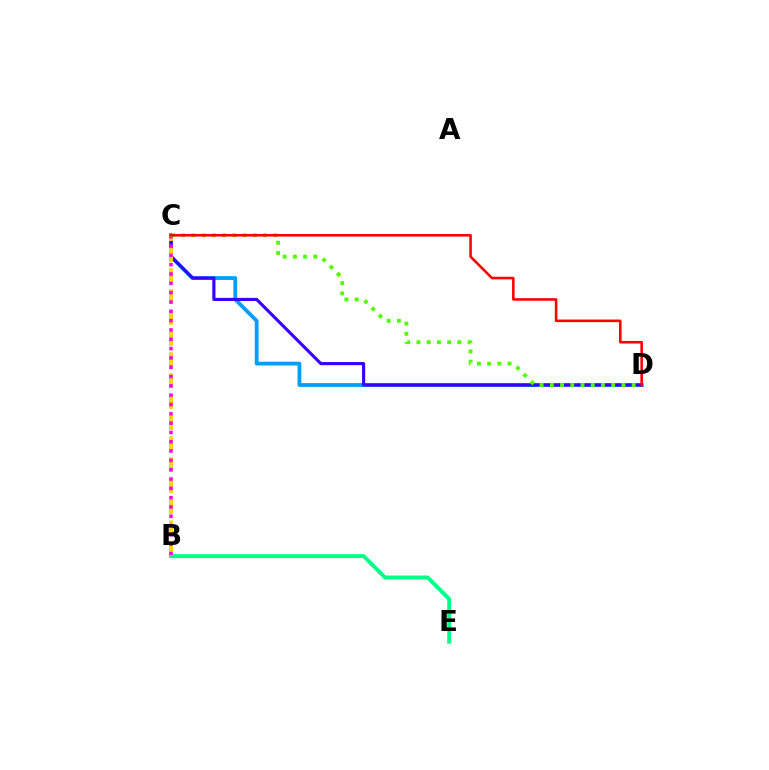{('B', 'E'): [{'color': '#00ff86', 'line_style': 'solid', 'thickness': 2.83}], ('C', 'D'): [{'color': '#009eff', 'line_style': 'solid', 'thickness': 2.73}, {'color': '#3700ff', 'line_style': 'solid', 'thickness': 2.26}, {'color': '#4fff00', 'line_style': 'dotted', 'thickness': 2.78}, {'color': '#ff0000', 'line_style': 'solid', 'thickness': 1.86}], ('B', 'C'): [{'color': '#ffd500', 'line_style': 'dashed', 'thickness': 2.85}, {'color': '#ff00ed', 'line_style': 'dotted', 'thickness': 2.53}]}